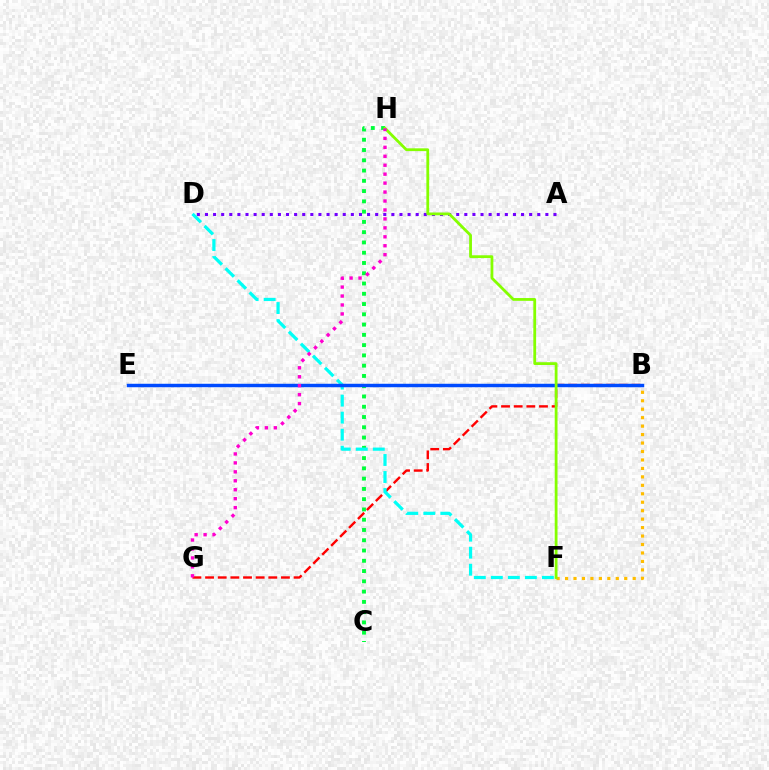{('B', 'G'): [{'color': '#ff0000', 'line_style': 'dashed', 'thickness': 1.72}], ('C', 'H'): [{'color': '#00ff39', 'line_style': 'dotted', 'thickness': 2.79}], ('A', 'D'): [{'color': '#7200ff', 'line_style': 'dotted', 'thickness': 2.2}], ('D', 'F'): [{'color': '#00fff6', 'line_style': 'dashed', 'thickness': 2.31}], ('B', 'F'): [{'color': '#ffbd00', 'line_style': 'dotted', 'thickness': 2.3}], ('B', 'E'): [{'color': '#004bff', 'line_style': 'solid', 'thickness': 2.48}], ('F', 'H'): [{'color': '#84ff00', 'line_style': 'solid', 'thickness': 2.01}], ('G', 'H'): [{'color': '#ff00cf', 'line_style': 'dotted', 'thickness': 2.43}]}